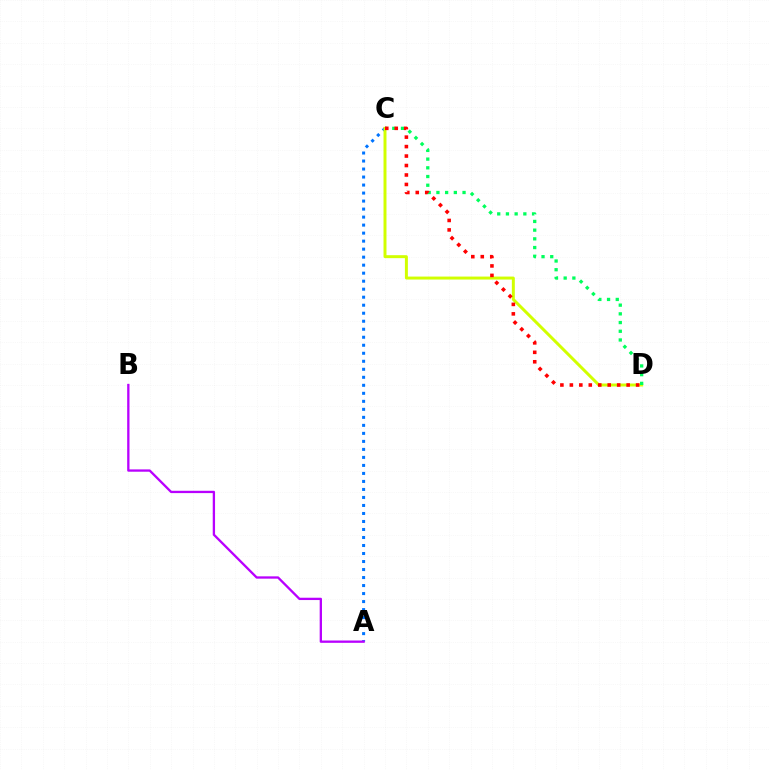{('A', 'C'): [{'color': '#0074ff', 'line_style': 'dotted', 'thickness': 2.18}], ('C', 'D'): [{'color': '#d1ff00', 'line_style': 'solid', 'thickness': 2.14}, {'color': '#00ff5c', 'line_style': 'dotted', 'thickness': 2.37}, {'color': '#ff0000', 'line_style': 'dotted', 'thickness': 2.57}], ('A', 'B'): [{'color': '#b900ff', 'line_style': 'solid', 'thickness': 1.67}]}